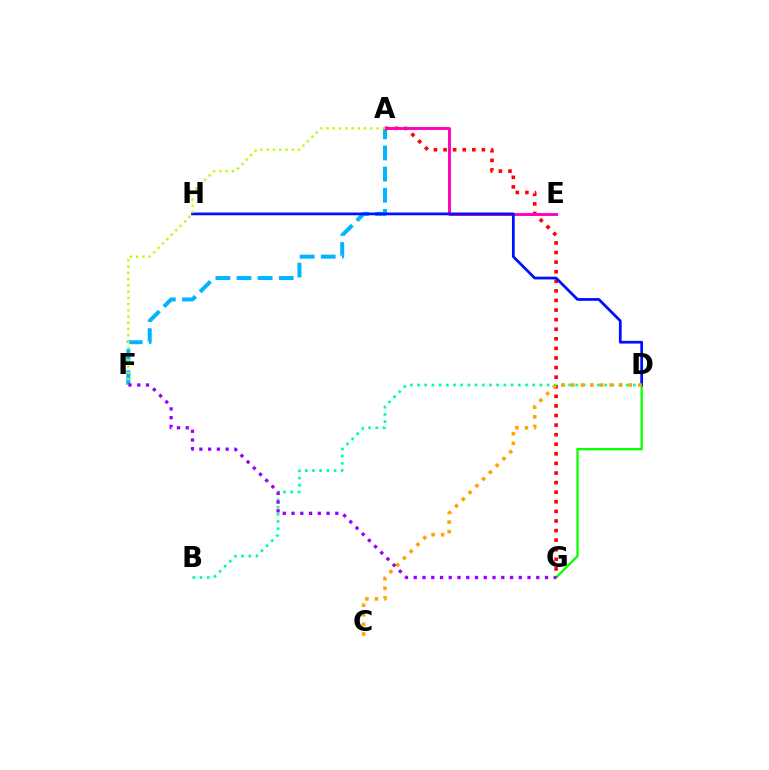{('A', 'F'): [{'color': '#00b5ff', 'line_style': 'dashed', 'thickness': 2.87}, {'color': '#b3ff00', 'line_style': 'dotted', 'thickness': 1.7}], ('D', 'G'): [{'color': '#08ff00', 'line_style': 'solid', 'thickness': 1.67}], ('A', 'G'): [{'color': '#ff0000', 'line_style': 'dotted', 'thickness': 2.6}], ('A', 'E'): [{'color': '#ff00bd', 'line_style': 'solid', 'thickness': 2.09}], ('D', 'H'): [{'color': '#0010ff', 'line_style': 'solid', 'thickness': 1.98}], ('B', 'D'): [{'color': '#00ff9d', 'line_style': 'dotted', 'thickness': 1.96}], ('C', 'D'): [{'color': '#ffa500', 'line_style': 'dotted', 'thickness': 2.6}], ('F', 'G'): [{'color': '#9b00ff', 'line_style': 'dotted', 'thickness': 2.38}]}